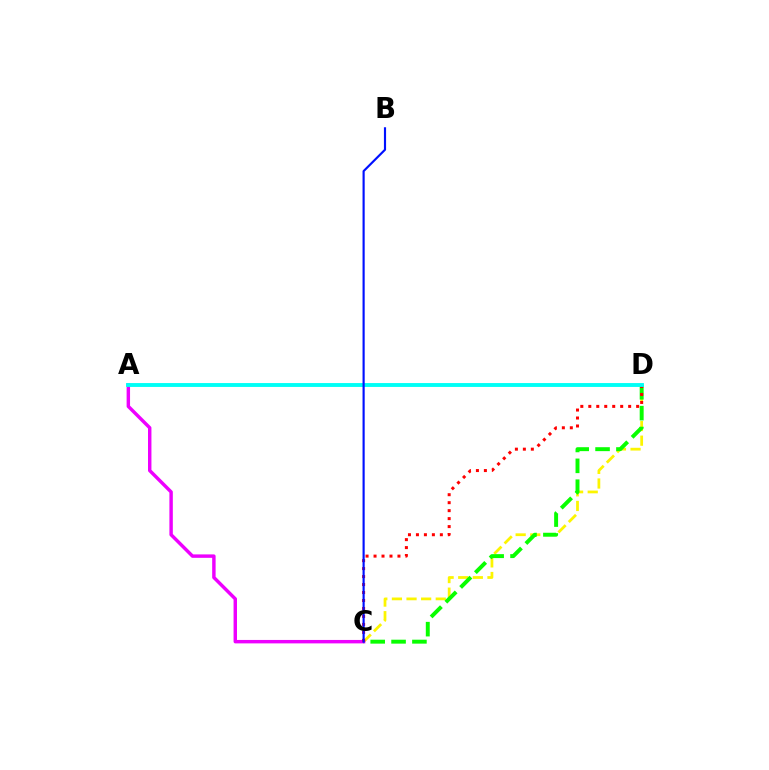{('C', 'D'): [{'color': '#fcf500', 'line_style': 'dashed', 'thickness': 1.99}, {'color': '#08ff00', 'line_style': 'dashed', 'thickness': 2.83}, {'color': '#ff0000', 'line_style': 'dotted', 'thickness': 2.17}], ('A', 'C'): [{'color': '#ee00ff', 'line_style': 'solid', 'thickness': 2.47}], ('A', 'D'): [{'color': '#00fff6', 'line_style': 'solid', 'thickness': 2.79}], ('B', 'C'): [{'color': '#0010ff', 'line_style': 'solid', 'thickness': 1.55}]}